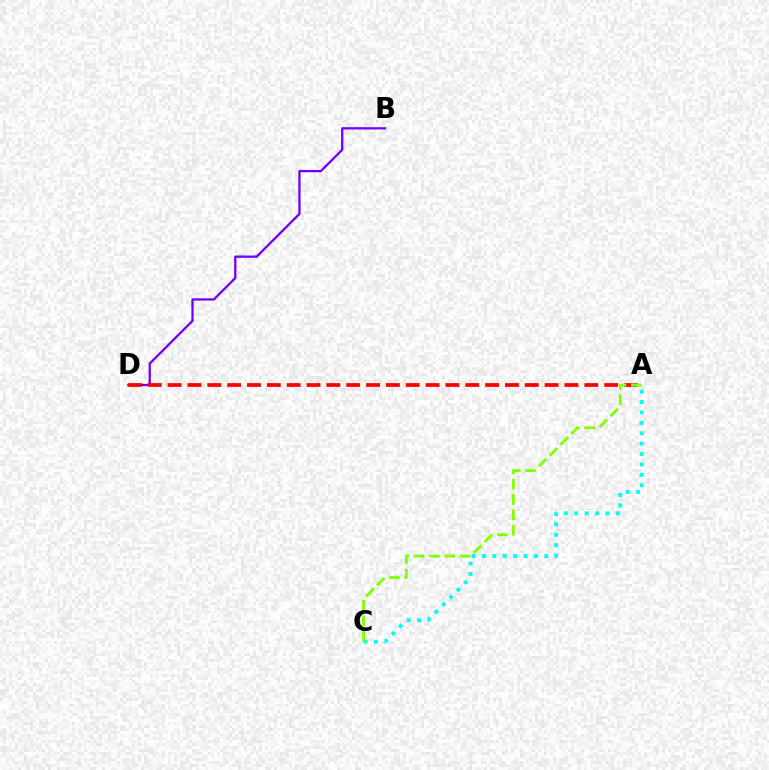{('B', 'D'): [{'color': '#7200ff', 'line_style': 'solid', 'thickness': 1.65}], ('A', 'D'): [{'color': '#ff0000', 'line_style': 'dashed', 'thickness': 2.7}], ('A', 'C'): [{'color': '#00fff6', 'line_style': 'dotted', 'thickness': 2.82}, {'color': '#84ff00', 'line_style': 'dashed', 'thickness': 2.09}]}